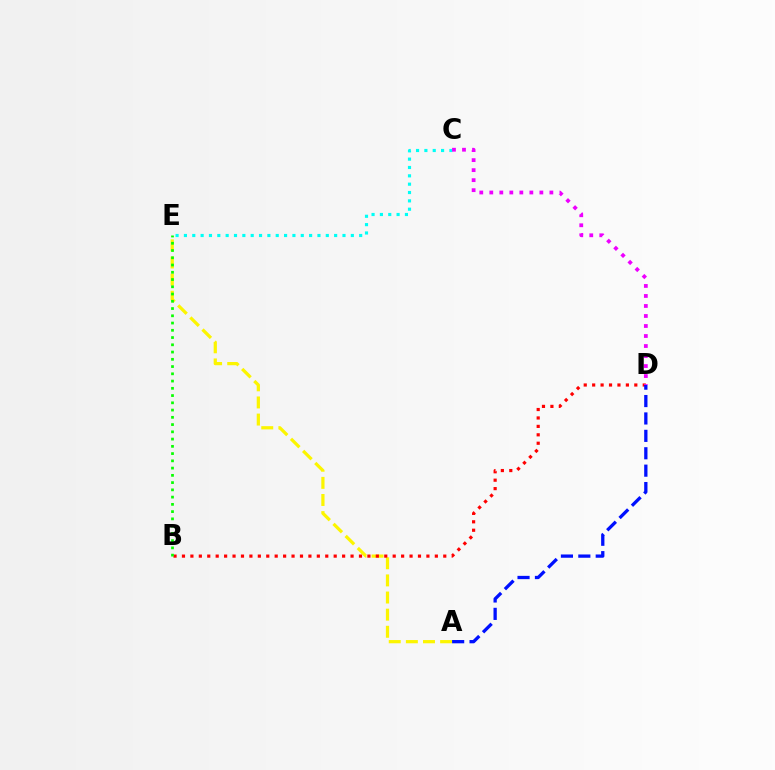{('A', 'E'): [{'color': '#fcf500', 'line_style': 'dashed', 'thickness': 2.33}], ('B', 'D'): [{'color': '#ff0000', 'line_style': 'dotted', 'thickness': 2.29}], ('B', 'E'): [{'color': '#08ff00', 'line_style': 'dotted', 'thickness': 1.97}], ('A', 'D'): [{'color': '#0010ff', 'line_style': 'dashed', 'thickness': 2.36}], ('C', 'E'): [{'color': '#00fff6', 'line_style': 'dotted', 'thickness': 2.27}], ('C', 'D'): [{'color': '#ee00ff', 'line_style': 'dotted', 'thickness': 2.72}]}